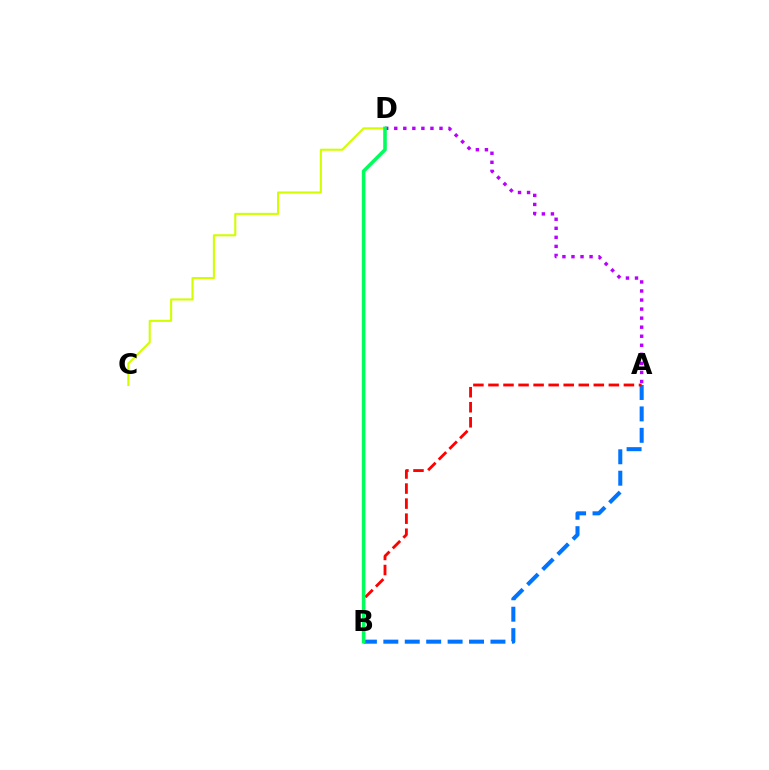{('C', 'D'): [{'color': '#d1ff00', 'line_style': 'solid', 'thickness': 1.51}], ('A', 'B'): [{'color': '#0074ff', 'line_style': 'dashed', 'thickness': 2.91}, {'color': '#ff0000', 'line_style': 'dashed', 'thickness': 2.04}], ('A', 'D'): [{'color': '#b900ff', 'line_style': 'dotted', 'thickness': 2.46}], ('B', 'D'): [{'color': '#00ff5c', 'line_style': 'solid', 'thickness': 2.57}]}